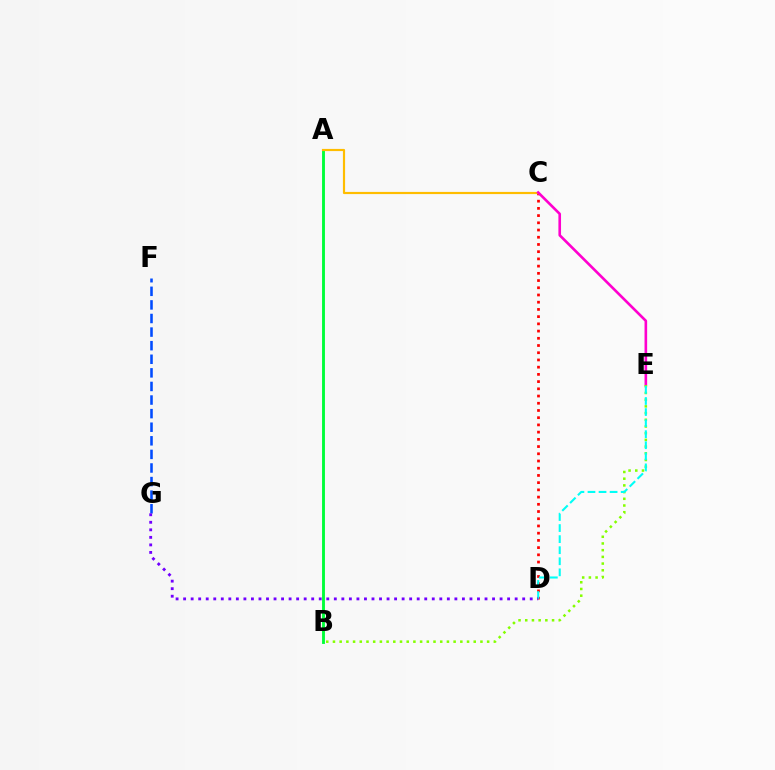{('A', 'B'): [{'color': '#00ff39', 'line_style': 'solid', 'thickness': 2.07}], ('C', 'D'): [{'color': '#ff0000', 'line_style': 'dotted', 'thickness': 1.96}], ('A', 'C'): [{'color': '#ffbd00', 'line_style': 'solid', 'thickness': 1.56}], ('C', 'E'): [{'color': '#ff00cf', 'line_style': 'solid', 'thickness': 1.89}], ('F', 'G'): [{'color': '#004bff', 'line_style': 'dashed', 'thickness': 1.85}], ('B', 'E'): [{'color': '#84ff00', 'line_style': 'dotted', 'thickness': 1.82}], ('D', 'E'): [{'color': '#00fff6', 'line_style': 'dashed', 'thickness': 1.5}], ('D', 'G'): [{'color': '#7200ff', 'line_style': 'dotted', 'thickness': 2.05}]}